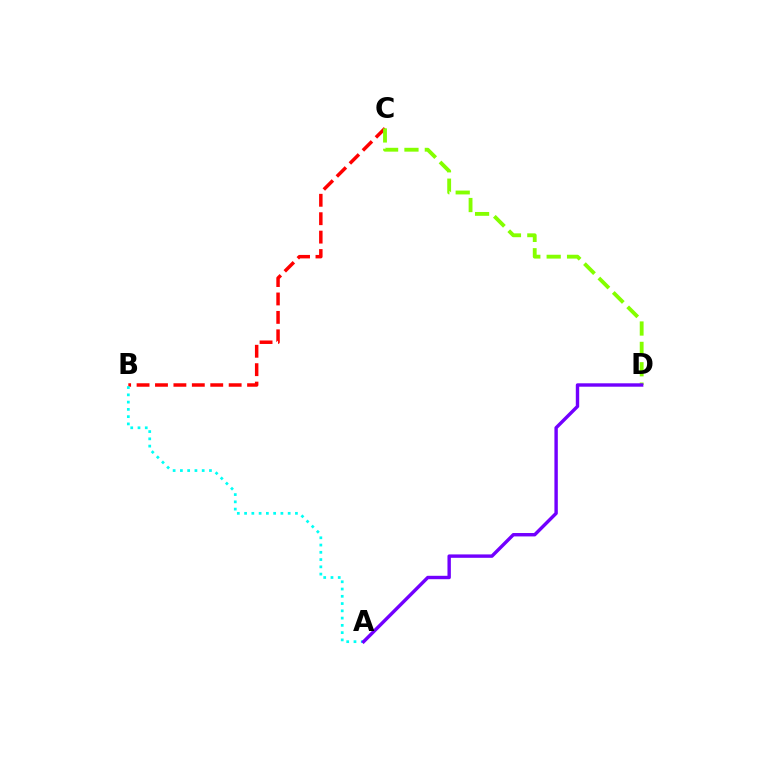{('B', 'C'): [{'color': '#ff0000', 'line_style': 'dashed', 'thickness': 2.5}], ('A', 'B'): [{'color': '#00fff6', 'line_style': 'dotted', 'thickness': 1.97}], ('C', 'D'): [{'color': '#84ff00', 'line_style': 'dashed', 'thickness': 2.77}], ('A', 'D'): [{'color': '#7200ff', 'line_style': 'solid', 'thickness': 2.45}]}